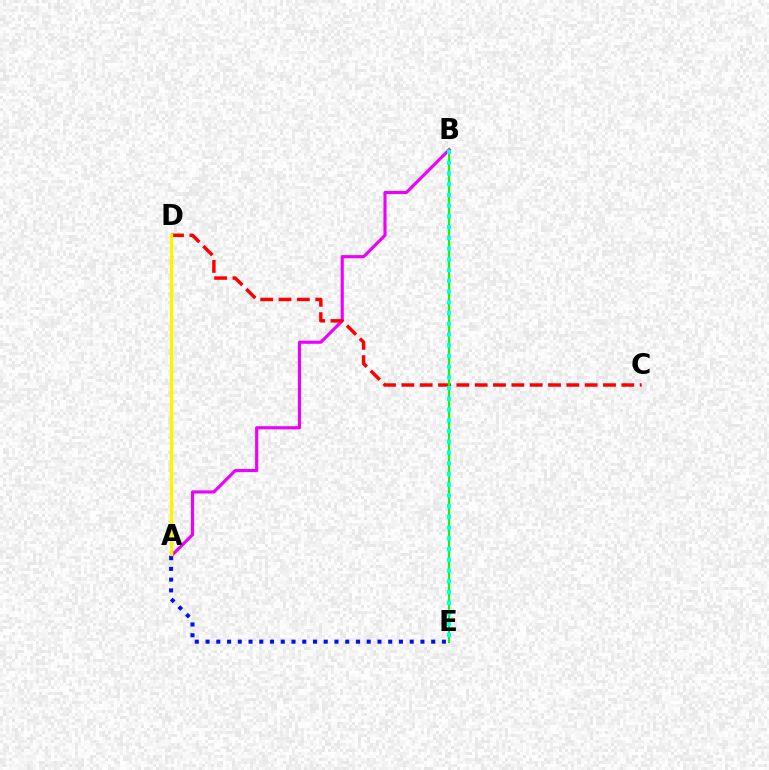{('A', 'B'): [{'color': '#ee00ff', 'line_style': 'solid', 'thickness': 2.26}], ('C', 'D'): [{'color': '#ff0000', 'line_style': 'dashed', 'thickness': 2.49}], ('B', 'E'): [{'color': '#08ff00', 'line_style': 'solid', 'thickness': 1.55}, {'color': '#00fff6', 'line_style': 'dotted', 'thickness': 2.92}], ('A', 'D'): [{'color': '#fcf500', 'line_style': 'solid', 'thickness': 2.42}], ('A', 'E'): [{'color': '#0010ff', 'line_style': 'dotted', 'thickness': 2.92}]}